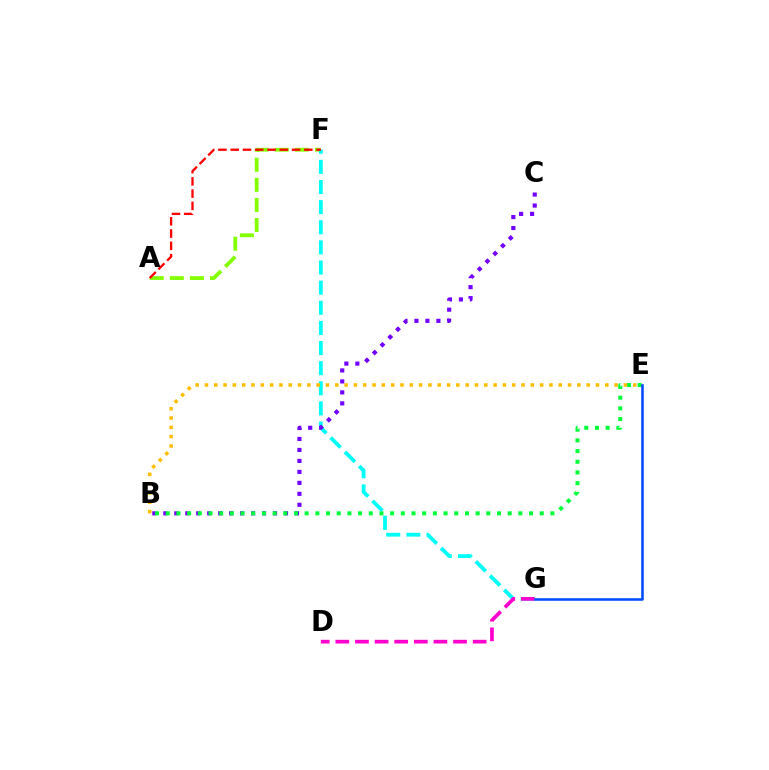{('A', 'F'): [{'color': '#84ff00', 'line_style': 'dashed', 'thickness': 2.73}, {'color': '#ff0000', 'line_style': 'dashed', 'thickness': 1.67}], ('F', 'G'): [{'color': '#00fff6', 'line_style': 'dashed', 'thickness': 2.73}], ('B', 'C'): [{'color': '#7200ff', 'line_style': 'dotted', 'thickness': 2.98}], ('D', 'G'): [{'color': '#ff00cf', 'line_style': 'dashed', 'thickness': 2.67}], ('B', 'E'): [{'color': '#00ff39', 'line_style': 'dotted', 'thickness': 2.9}, {'color': '#ffbd00', 'line_style': 'dotted', 'thickness': 2.53}], ('E', 'G'): [{'color': '#004bff', 'line_style': 'solid', 'thickness': 1.83}]}